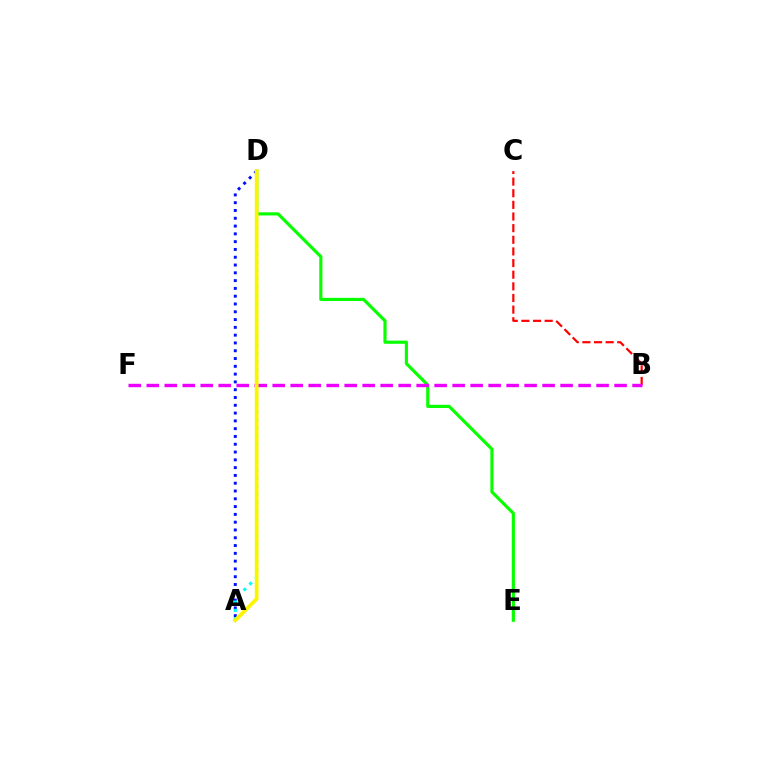{('B', 'C'): [{'color': '#ff0000', 'line_style': 'dashed', 'thickness': 1.58}], ('D', 'E'): [{'color': '#08ff00', 'line_style': 'solid', 'thickness': 2.27}], ('A', 'D'): [{'color': '#0010ff', 'line_style': 'dotted', 'thickness': 2.12}, {'color': '#00fff6', 'line_style': 'dotted', 'thickness': 2.26}, {'color': '#fcf500', 'line_style': 'solid', 'thickness': 2.69}], ('B', 'F'): [{'color': '#ee00ff', 'line_style': 'dashed', 'thickness': 2.44}]}